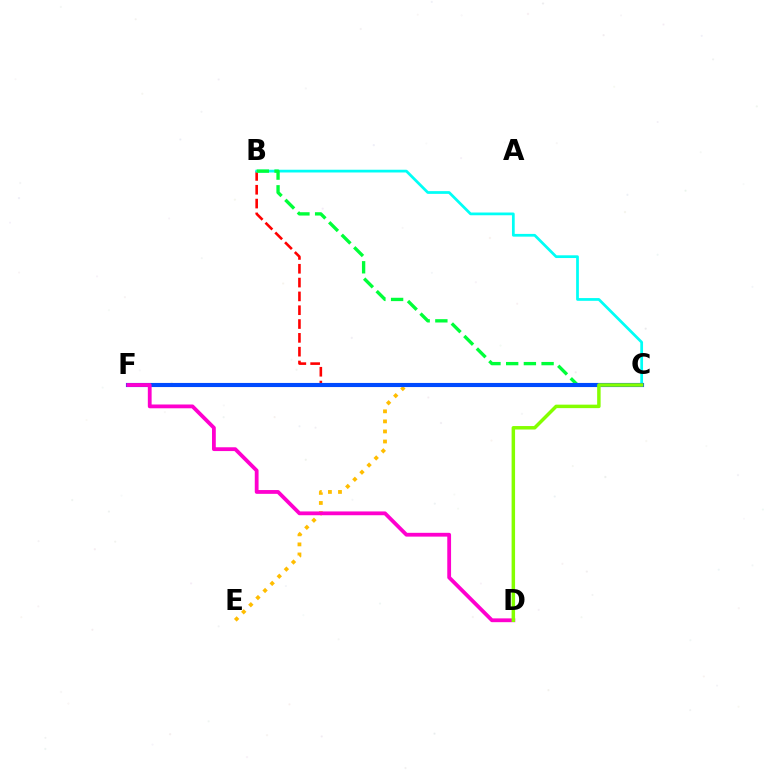{('C', 'F'): [{'color': '#7200ff', 'line_style': 'dotted', 'thickness': 1.64}, {'color': '#004bff', 'line_style': 'solid', 'thickness': 2.96}], ('B', 'C'): [{'color': '#ff0000', 'line_style': 'dashed', 'thickness': 1.88}, {'color': '#00fff6', 'line_style': 'solid', 'thickness': 1.98}, {'color': '#00ff39', 'line_style': 'dashed', 'thickness': 2.41}], ('C', 'E'): [{'color': '#ffbd00', 'line_style': 'dotted', 'thickness': 2.73}], ('D', 'F'): [{'color': '#ff00cf', 'line_style': 'solid', 'thickness': 2.73}], ('C', 'D'): [{'color': '#84ff00', 'line_style': 'solid', 'thickness': 2.5}]}